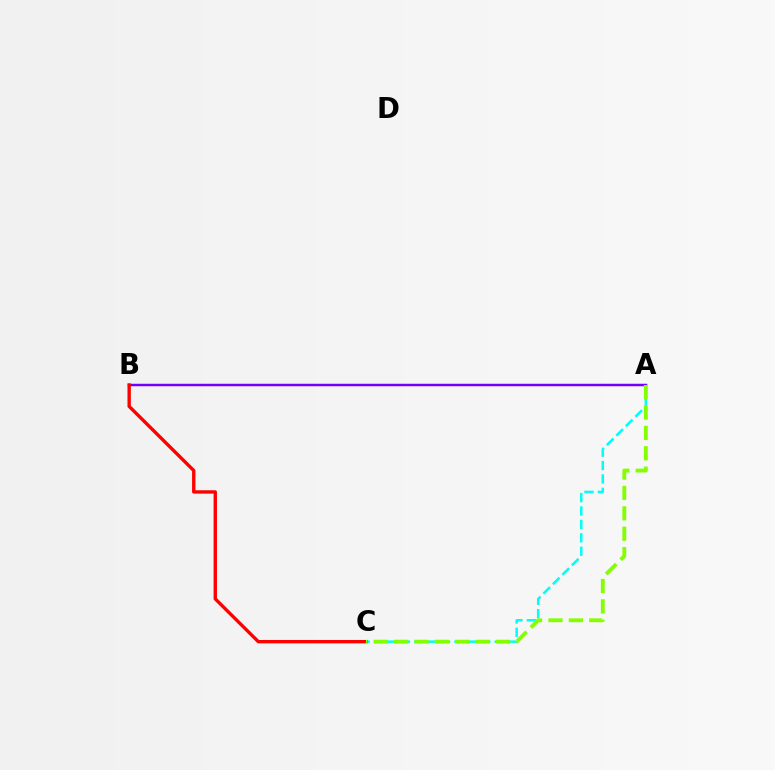{('A', 'C'): [{'color': '#00fff6', 'line_style': 'dashed', 'thickness': 1.82}, {'color': '#84ff00', 'line_style': 'dashed', 'thickness': 2.77}], ('A', 'B'): [{'color': '#7200ff', 'line_style': 'solid', 'thickness': 1.78}], ('B', 'C'): [{'color': '#ff0000', 'line_style': 'solid', 'thickness': 2.42}]}